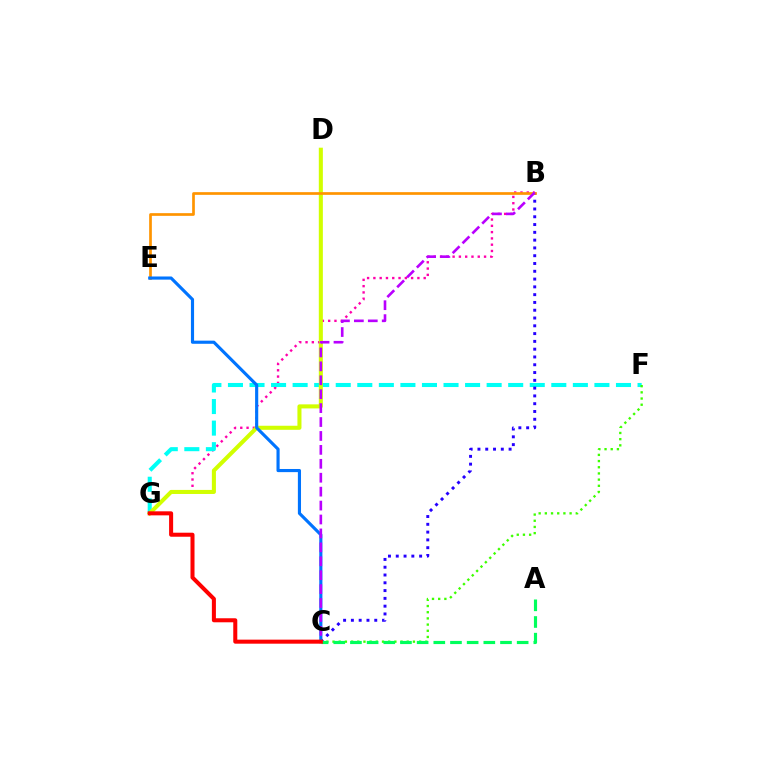{('B', 'G'): [{'color': '#ff00ac', 'line_style': 'dotted', 'thickness': 1.71}], ('F', 'G'): [{'color': '#00fff6', 'line_style': 'dashed', 'thickness': 2.93}], ('B', 'C'): [{'color': '#2500ff', 'line_style': 'dotted', 'thickness': 2.12}, {'color': '#b900ff', 'line_style': 'dashed', 'thickness': 1.89}], ('C', 'F'): [{'color': '#3dff00', 'line_style': 'dotted', 'thickness': 1.68}], ('D', 'G'): [{'color': '#d1ff00', 'line_style': 'solid', 'thickness': 2.92}], ('B', 'E'): [{'color': '#ff9400', 'line_style': 'solid', 'thickness': 1.94}], ('C', 'E'): [{'color': '#0074ff', 'line_style': 'solid', 'thickness': 2.26}], ('A', 'C'): [{'color': '#00ff5c', 'line_style': 'dashed', 'thickness': 2.26}], ('C', 'G'): [{'color': '#ff0000', 'line_style': 'solid', 'thickness': 2.9}]}